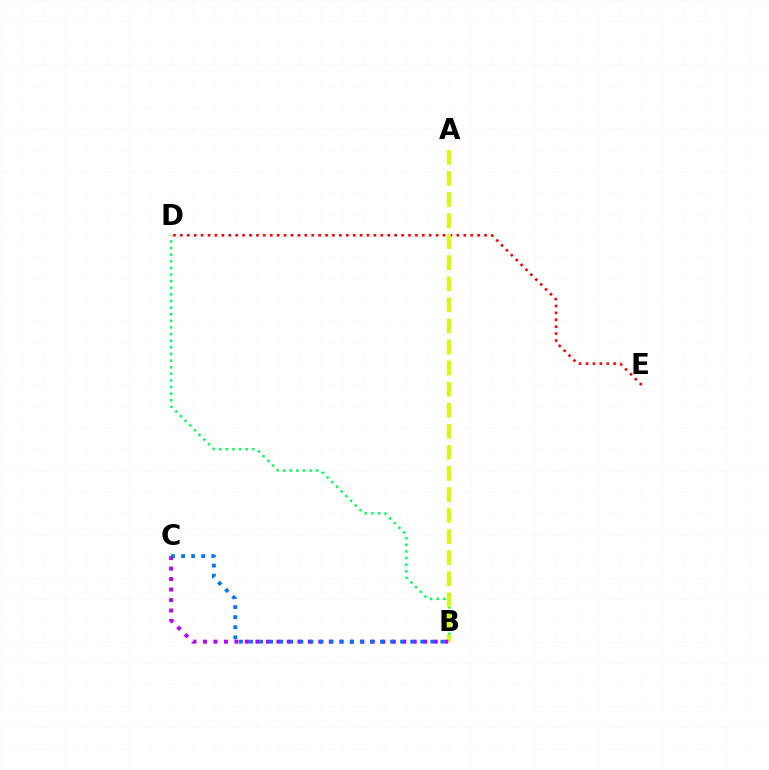{('D', 'E'): [{'color': '#ff0000', 'line_style': 'dotted', 'thickness': 1.88}], ('B', 'D'): [{'color': '#00ff5c', 'line_style': 'dotted', 'thickness': 1.8}], ('A', 'B'): [{'color': '#d1ff00', 'line_style': 'dashed', 'thickness': 2.86}], ('B', 'C'): [{'color': '#b900ff', 'line_style': 'dotted', 'thickness': 2.85}, {'color': '#0074ff', 'line_style': 'dotted', 'thickness': 2.74}]}